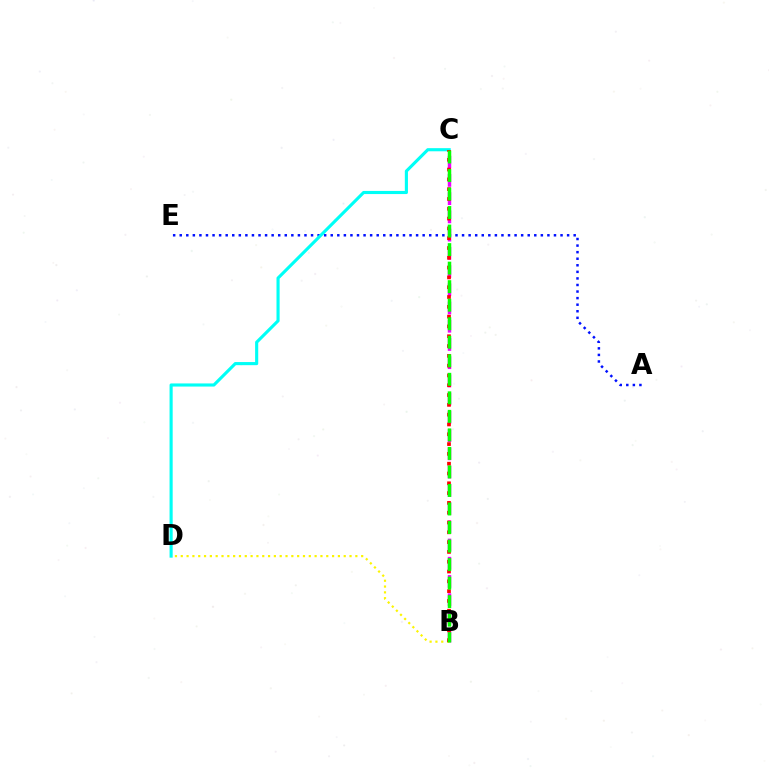{('A', 'E'): [{'color': '#0010ff', 'line_style': 'dotted', 'thickness': 1.78}], ('B', 'C'): [{'color': '#ee00ff', 'line_style': 'dashed', 'thickness': 2.48}, {'color': '#ff0000', 'line_style': 'dotted', 'thickness': 2.66}, {'color': '#08ff00', 'line_style': 'dashed', 'thickness': 2.52}], ('B', 'D'): [{'color': '#fcf500', 'line_style': 'dotted', 'thickness': 1.58}], ('C', 'D'): [{'color': '#00fff6', 'line_style': 'solid', 'thickness': 2.25}]}